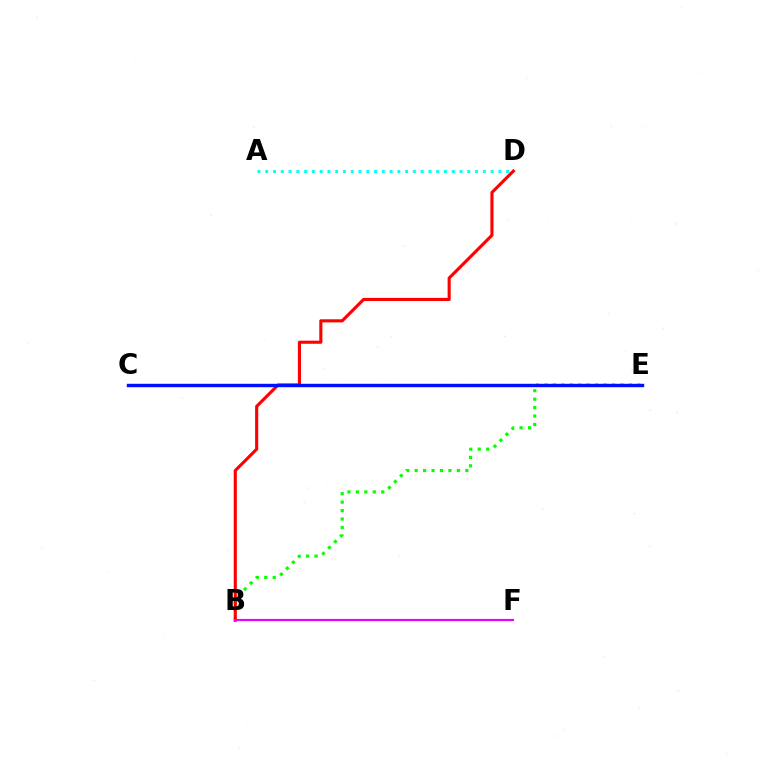{('B', 'E'): [{'color': '#08ff00', 'line_style': 'dotted', 'thickness': 2.3}], ('C', 'E'): [{'color': '#fcf500', 'line_style': 'dotted', 'thickness': 1.51}, {'color': '#0010ff', 'line_style': 'solid', 'thickness': 2.45}], ('B', 'D'): [{'color': '#ff0000', 'line_style': 'solid', 'thickness': 2.24}], ('B', 'F'): [{'color': '#ee00ff', 'line_style': 'solid', 'thickness': 1.58}], ('A', 'D'): [{'color': '#00fff6', 'line_style': 'dotted', 'thickness': 2.11}]}